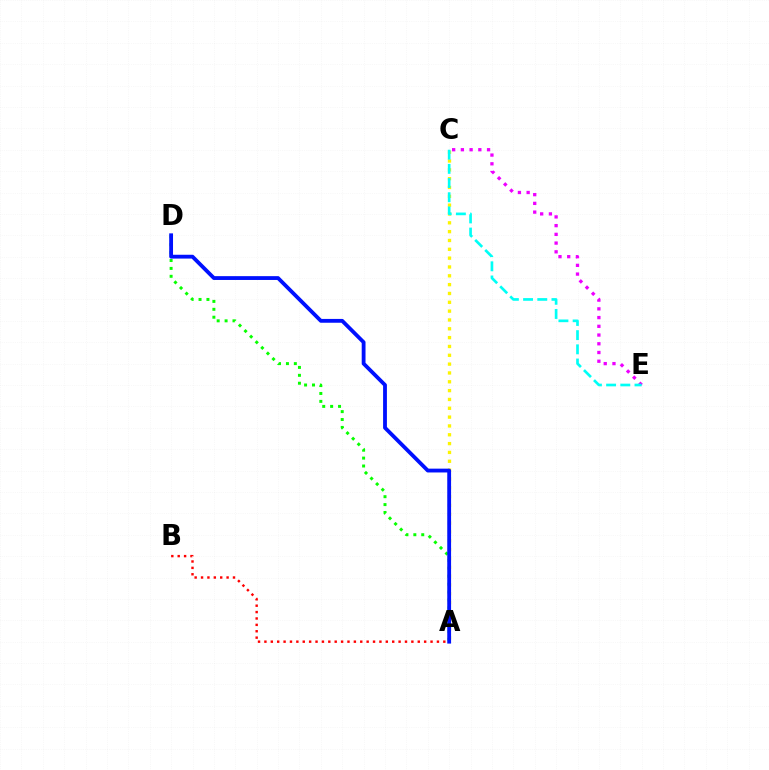{('C', 'E'): [{'color': '#ee00ff', 'line_style': 'dotted', 'thickness': 2.37}, {'color': '#00fff6', 'line_style': 'dashed', 'thickness': 1.93}], ('A', 'C'): [{'color': '#fcf500', 'line_style': 'dotted', 'thickness': 2.4}], ('A', 'B'): [{'color': '#ff0000', 'line_style': 'dotted', 'thickness': 1.74}], ('A', 'D'): [{'color': '#08ff00', 'line_style': 'dotted', 'thickness': 2.15}, {'color': '#0010ff', 'line_style': 'solid', 'thickness': 2.75}]}